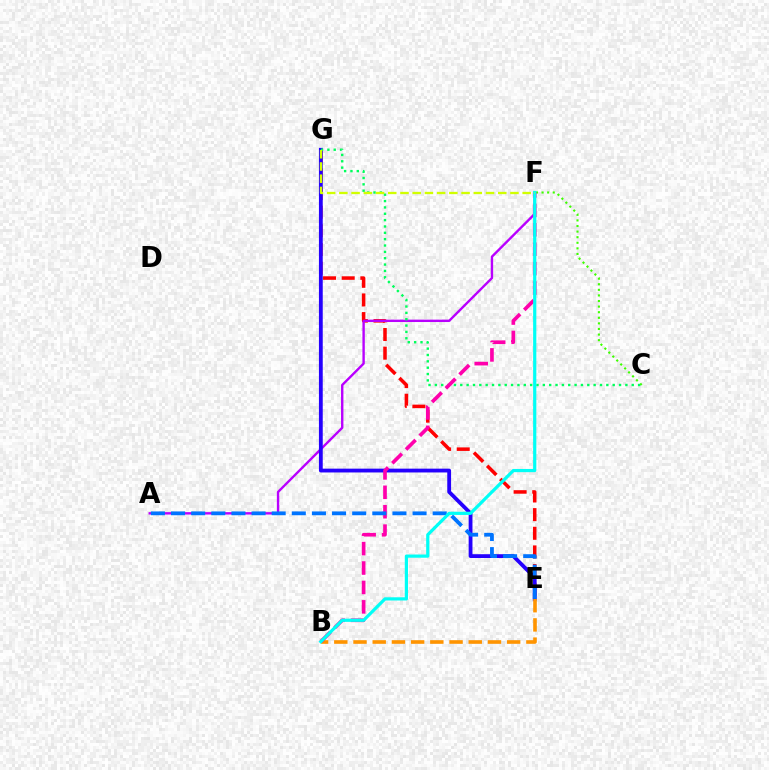{('C', 'F'): [{'color': '#3dff00', 'line_style': 'dotted', 'thickness': 1.52}], ('E', 'G'): [{'color': '#ff0000', 'line_style': 'dashed', 'thickness': 2.53}, {'color': '#2500ff', 'line_style': 'solid', 'thickness': 2.74}], ('A', 'F'): [{'color': '#b900ff', 'line_style': 'solid', 'thickness': 1.72}], ('C', 'G'): [{'color': '#00ff5c', 'line_style': 'dotted', 'thickness': 1.73}], ('B', 'E'): [{'color': '#ff9400', 'line_style': 'dashed', 'thickness': 2.61}], ('B', 'F'): [{'color': '#ff00ac', 'line_style': 'dashed', 'thickness': 2.64}, {'color': '#00fff6', 'line_style': 'solid', 'thickness': 2.3}], ('A', 'E'): [{'color': '#0074ff', 'line_style': 'dashed', 'thickness': 2.73}], ('F', 'G'): [{'color': '#d1ff00', 'line_style': 'dashed', 'thickness': 1.66}]}